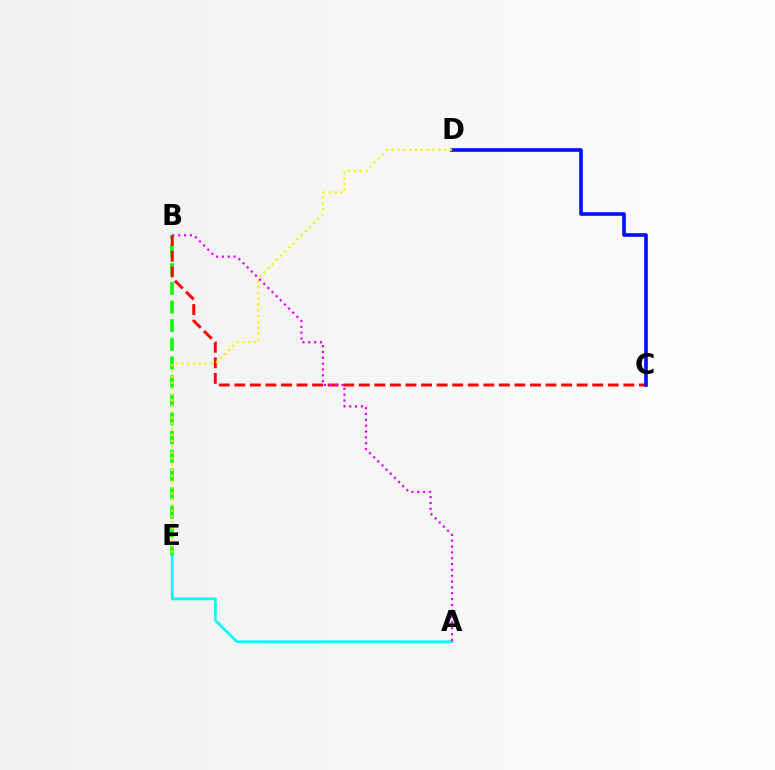{('B', 'E'): [{'color': '#08ff00', 'line_style': 'dashed', 'thickness': 2.53}], ('B', 'C'): [{'color': '#ff0000', 'line_style': 'dashed', 'thickness': 2.11}], ('A', 'E'): [{'color': '#00fff6', 'line_style': 'solid', 'thickness': 1.94}], ('C', 'D'): [{'color': '#0010ff', 'line_style': 'solid', 'thickness': 2.61}], ('D', 'E'): [{'color': '#fcf500', 'line_style': 'dotted', 'thickness': 1.58}], ('A', 'B'): [{'color': '#ee00ff', 'line_style': 'dotted', 'thickness': 1.59}]}